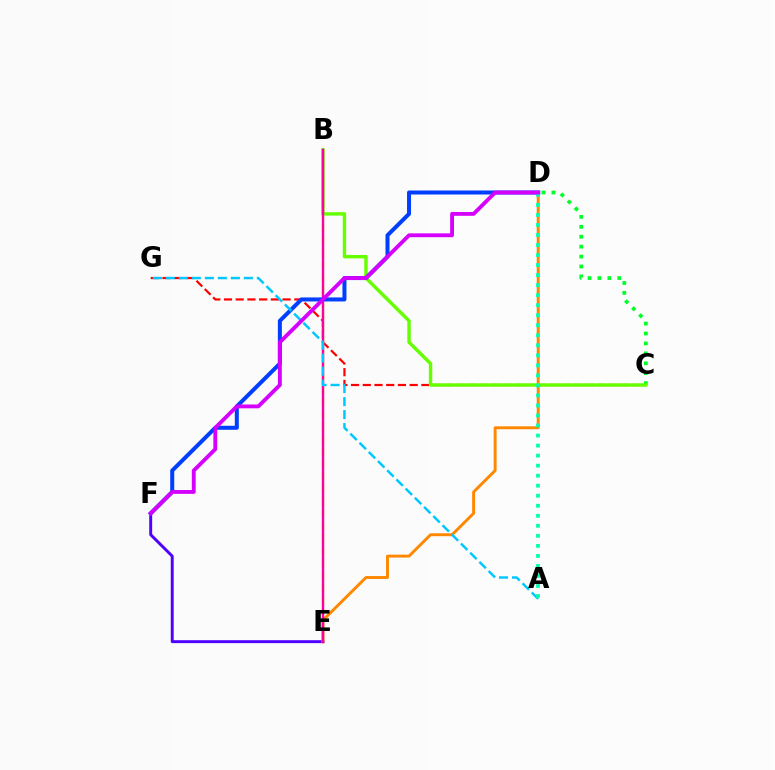{('C', 'G'): [{'color': '#ff0000', 'line_style': 'dashed', 'thickness': 1.59}], ('B', 'E'): [{'color': '#eeff00', 'line_style': 'dashed', 'thickness': 1.69}, {'color': '#ff00a0', 'line_style': 'solid', 'thickness': 1.72}], ('C', 'D'): [{'color': '#00ff27', 'line_style': 'dotted', 'thickness': 2.7}], ('E', 'F'): [{'color': '#4f00ff', 'line_style': 'solid', 'thickness': 2.11}], ('D', 'E'): [{'color': '#ff8800', 'line_style': 'solid', 'thickness': 2.11}], ('B', 'C'): [{'color': '#66ff00', 'line_style': 'solid', 'thickness': 2.46}], ('D', 'F'): [{'color': '#003fff', 'line_style': 'solid', 'thickness': 2.89}, {'color': '#d600ff', 'line_style': 'solid', 'thickness': 2.77}], ('A', 'G'): [{'color': '#00c7ff', 'line_style': 'dashed', 'thickness': 1.77}], ('A', 'D'): [{'color': '#00ffaf', 'line_style': 'dotted', 'thickness': 2.72}]}